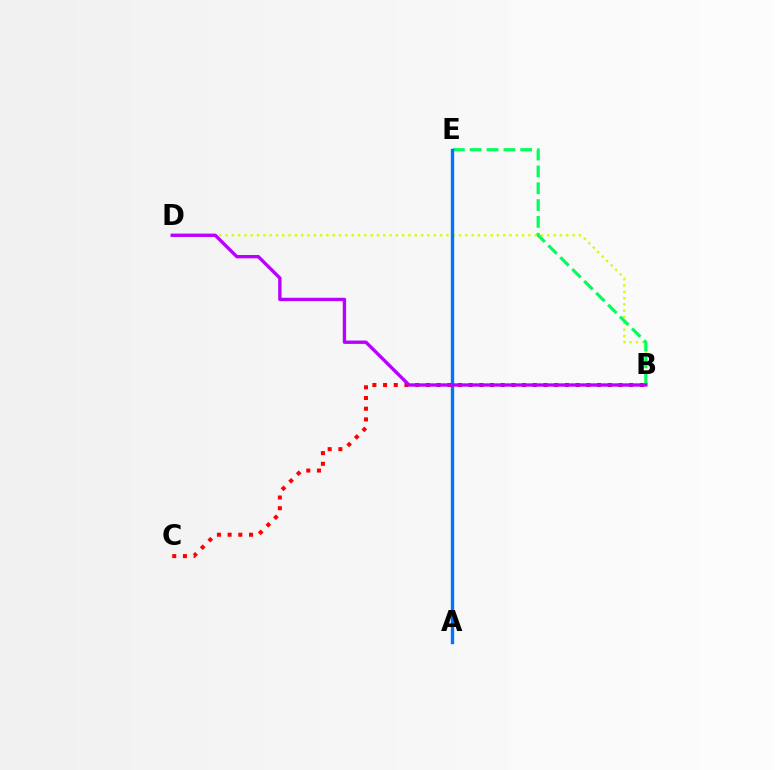{('B', 'D'): [{'color': '#d1ff00', 'line_style': 'dotted', 'thickness': 1.71}, {'color': '#b900ff', 'line_style': 'solid', 'thickness': 2.4}], ('B', 'E'): [{'color': '#00ff5c', 'line_style': 'dashed', 'thickness': 2.29}], ('B', 'C'): [{'color': '#ff0000', 'line_style': 'dotted', 'thickness': 2.91}], ('A', 'E'): [{'color': '#0074ff', 'line_style': 'solid', 'thickness': 2.42}]}